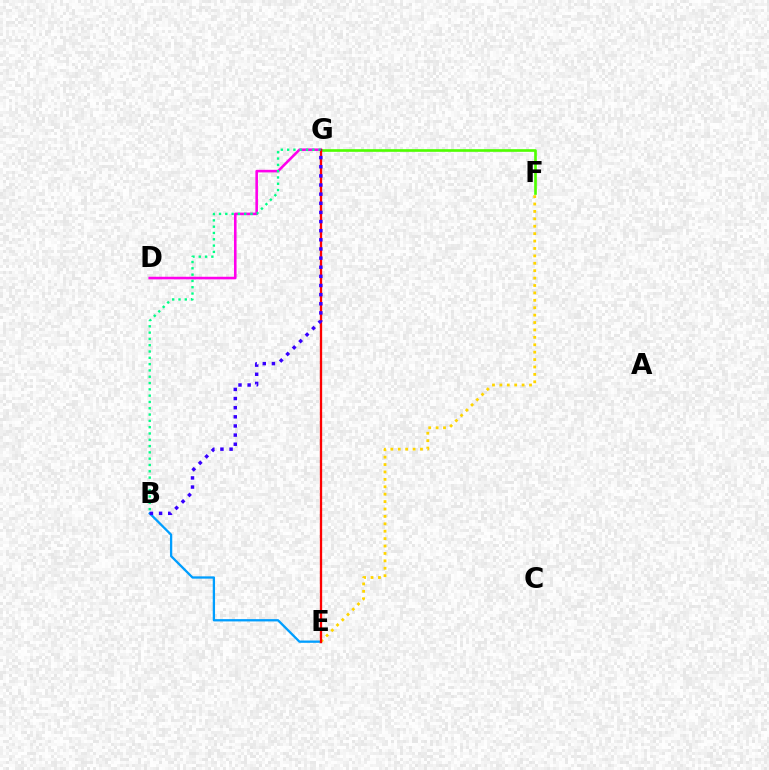{('B', 'E'): [{'color': '#009eff', 'line_style': 'solid', 'thickness': 1.65}], ('E', 'F'): [{'color': '#ffd500', 'line_style': 'dotted', 'thickness': 2.01}], ('F', 'G'): [{'color': '#4fff00', 'line_style': 'solid', 'thickness': 1.91}], ('D', 'G'): [{'color': '#ff00ed', 'line_style': 'solid', 'thickness': 1.86}], ('E', 'G'): [{'color': '#ff0000', 'line_style': 'solid', 'thickness': 1.66}], ('B', 'G'): [{'color': '#00ff86', 'line_style': 'dotted', 'thickness': 1.71}, {'color': '#3700ff', 'line_style': 'dotted', 'thickness': 2.48}]}